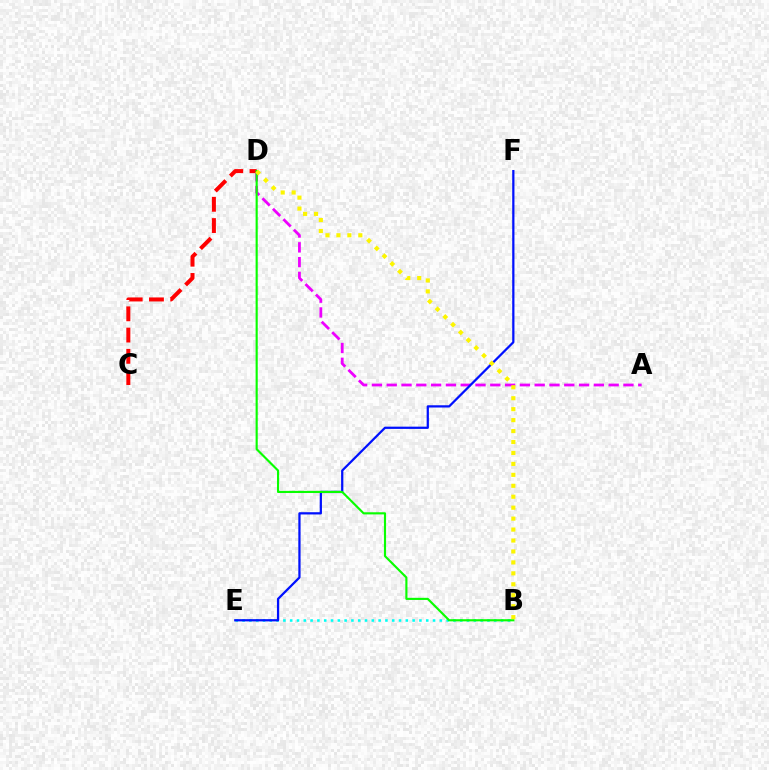{('A', 'D'): [{'color': '#ee00ff', 'line_style': 'dashed', 'thickness': 2.01}], ('B', 'E'): [{'color': '#00fff6', 'line_style': 'dotted', 'thickness': 1.85}], ('E', 'F'): [{'color': '#0010ff', 'line_style': 'solid', 'thickness': 1.62}], ('C', 'D'): [{'color': '#ff0000', 'line_style': 'dashed', 'thickness': 2.89}], ('B', 'D'): [{'color': '#08ff00', 'line_style': 'solid', 'thickness': 1.54}, {'color': '#fcf500', 'line_style': 'dotted', 'thickness': 2.97}]}